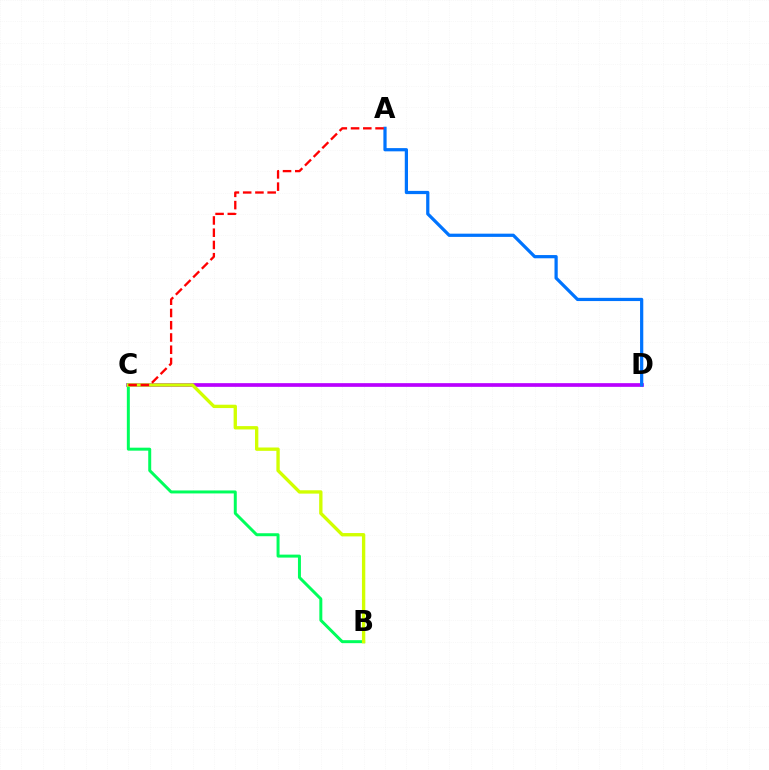{('C', 'D'): [{'color': '#b900ff', 'line_style': 'solid', 'thickness': 2.66}], ('B', 'C'): [{'color': '#00ff5c', 'line_style': 'solid', 'thickness': 2.14}, {'color': '#d1ff00', 'line_style': 'solid', 'thickness': 2.41}], ('A', 'D'): [{'color': '#0074ff', 'line_style': 'solid', 'thickness': 2.32}], ('A', 'C'): [{'color': '#ff0000', 'line_style': 'dashed', 'thickness': 1.66}]}